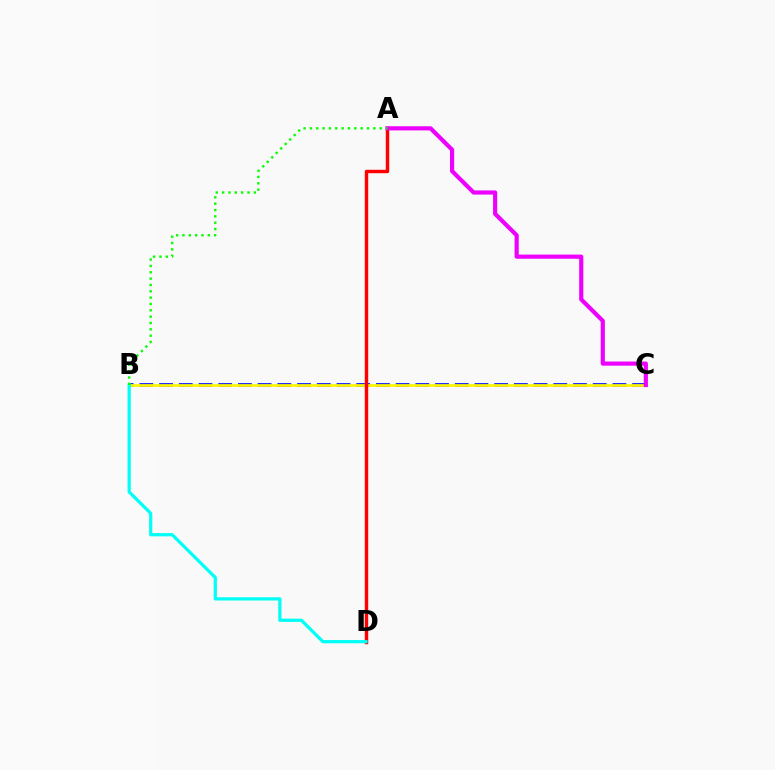{('B', 'C'): [{'color': '#0010ff', 'line_style': 'dashed', 'thickness': 2.68}, {'color': '#fcf500', 'line_style': 'solid', 'thickness': 1.99}], ('A', 'D'): [{'color': '#ff0000', 'line_style': 'solid', 'thickness': 2.47}], ('A', 'C'): [{'color': '#ee00ff', 'line_style': 'solid', 'thickness': 3.0}], ('B', 'D'): [{'color': '#00fff6', 'line_style': 'solid', 'thickness': 2.32}], ('A', 'B'): [{'color': '#08ff00', 'line_style': 'dotted', 'thickness': 1.72}]}